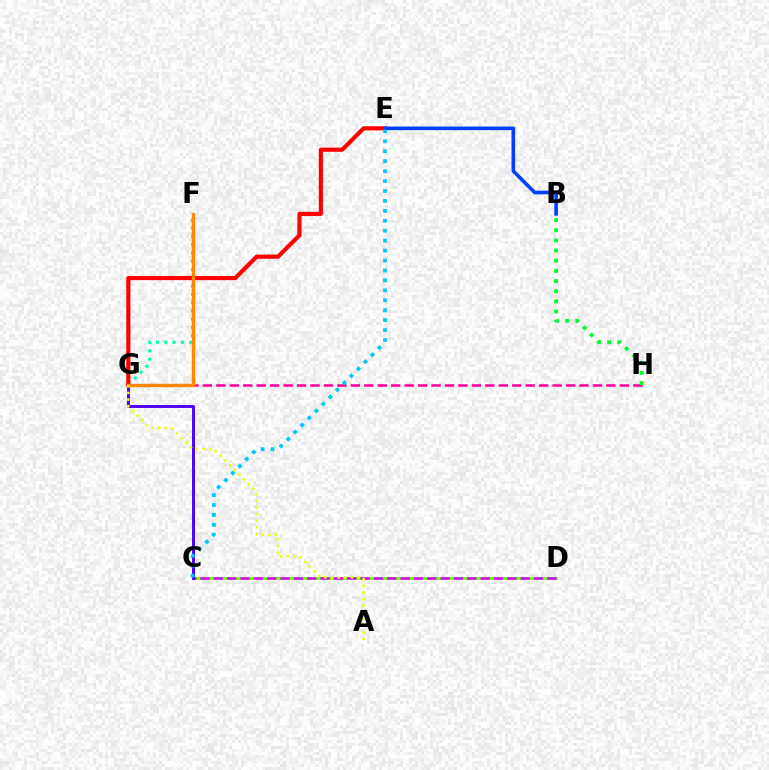{('G', 'H'): [{'color': '#ff00a0', 'line_style': 'dashed', 'thickness': 1.83}], ('C', 'D'): [{'color': '#66ff00', 'line_style': 'solid', 'thickness': 1.93}, {'color': '#d600ff', 'line_style': 'dashed', 'thickness': 1.81}], ('B', 'H'): [{'color': '#00ff27', 'line_style': 'dotted', 'thickness': 2.76}], ('F', 'G'): [{'color': '#00ffaf', 'line_style': 'dotted', 'thickness': 2.25}, {'color': '#ff8800', 'line_style': 'solid', 'thickness': 2.46}], ('C', 'G'): [{'color': '#4f00ff', 'line_style': 'solid', 'thickness': 2.12}], ('E', 'G'): [{'color': '#ff0000', 'line_style': 'solid', 'thickness': 2.98}], ('A', 'G'): [{'color': '#eeff00', 'line_style': 'dotted', 'thickness': 1.81}], ('B', 'E'): [{'color': '#003fff', 'line_style': 'solid', 'thickness': 2.61}], ('C', 'E'): [{'color': '#00c7ff', 'line_style': 'dotted', 'thickness': 2.7}]}